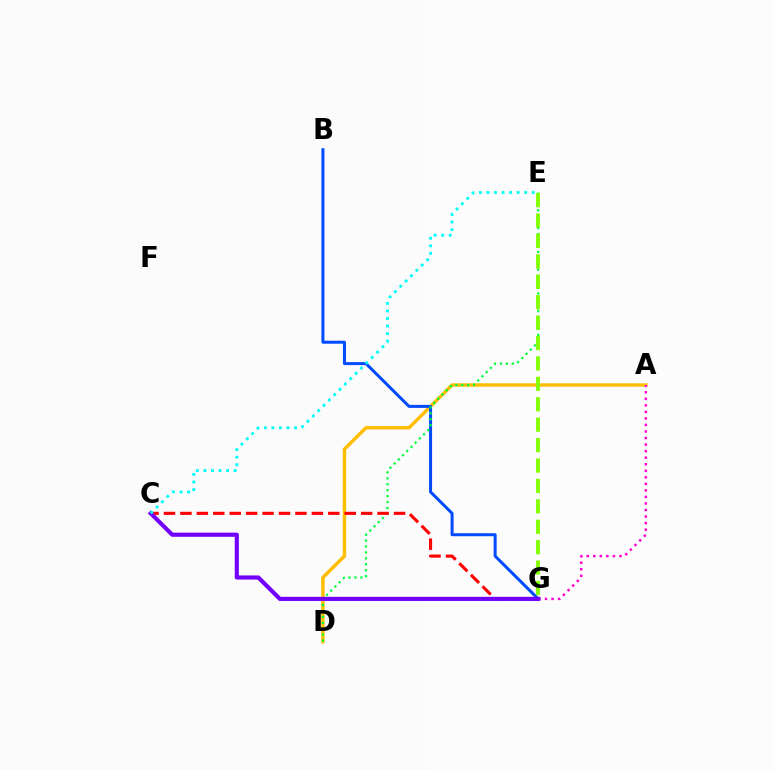{('A', 'D'): [{'color': '#ffbd00', 'line_style': 'solid', 'thickness': 2.47}], ('A', 'G'): [{'color': '#ff00cf', 'line_style': 'dotted', 'thickness': 1.78}], ('B', 'G'): [{'color': '#004bff', 'line_style': 'solid', 'thickness': 2.17}], ('D', 'E'): [{'color': '#00ff39', 'line_style': 'dotted', 'thickness': 1.61}], ('C', 'G'): [{'color': '#ff0000', 'line_style': 'dashed', 'thickness': 2.23}, {'color': '#7200ff', 'line_style': 'solid', 'thickness': 2.98}], ('C', 'E'): [{'color': '#00fff6', 'line_style': 'dotted', 'thickness': 2.05}], ('E', 'G'): [{'color': '#84ff00', 'line_style': 'dashed', 'thickness': 2.77}]}